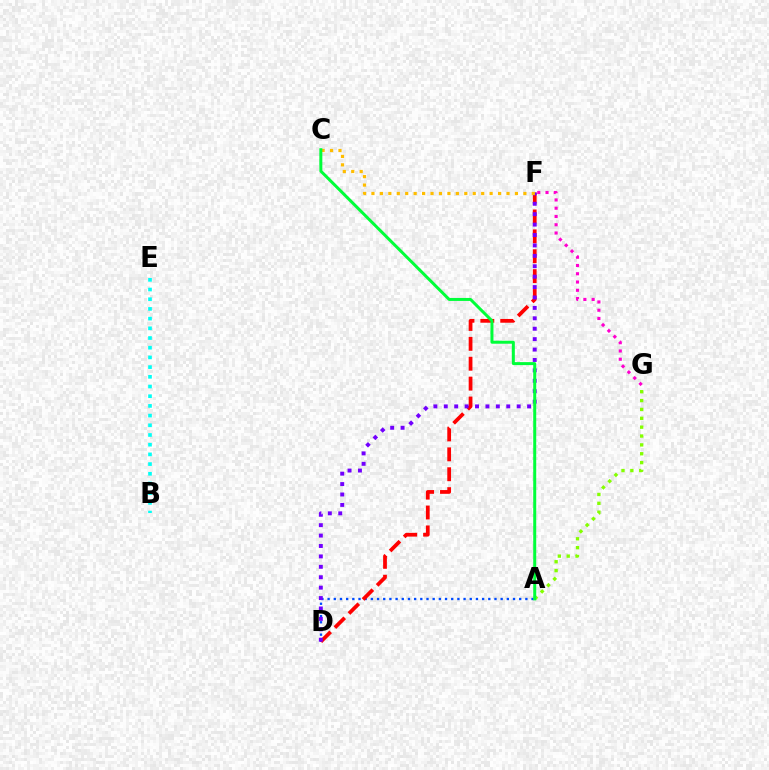{('F', 'G'): [{'color': '#ff00cf', 'line_style': 'dotted', 'thickness': 2.25}], ('A', 'G'): [{'color': '#84ff00', 'line_style': 'dotted', 'thickness': 2.41}], ('A', 'D'): [{'color': '#004bff', 'line_style': 'dotted', 'thickness': 1.68}], ('D', 'F'): [{'color': '#ff0000', 'line_style': 'dashed', 'thickness': 2.7}, {'color': '#7200ff', 'line_style': 'dotted', 'thickness': 2.83}], ('C', 'F'): [{'color': '#ffbd00', 'line_style': 'dotted', 'thickness': 2.29}], ('B', 'E'): [{'color': '#00fff6', 'line_style': 'dotted', 'thickness': 2.63}], ('A', 'C'): [{'color': '#00ff39', 'line_style': 'solid', 'thickness': 2.16}]}